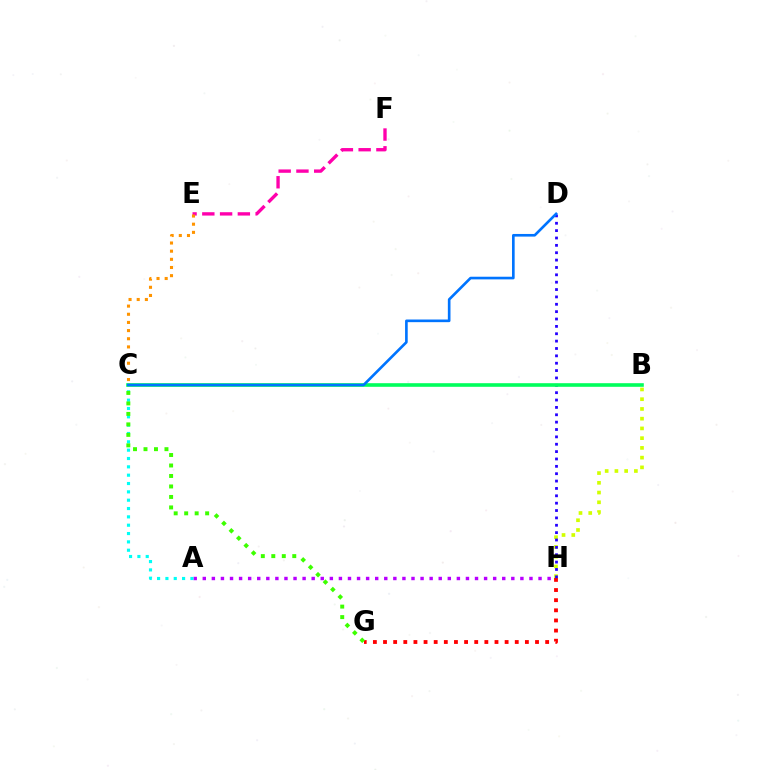{('B', 'H'): [{'color': '#d1ff00', 'line_style': 'dotted', 'thickness': 2.65}], ('A', 'H'): [{'color': '#b900ff', 'line_style': 'dotted', 'thickness': 2.47}], ('G', 'H'): [{'color': '#ff0000', 'line_style': 'dotted', 'thickness': 2.75}], ('A', 'C'): [{'color': '#00fff6', 'line_style': 'dotted', 'thickness': 2.27}], ('D', 'H'): [{'color': '#2500ff', 'line_style': 'dotted', 'thickness': 2.0}], ('C', 'G'): [{'color': '#3dff00', 'line_style': 'dotted', 'thickness': 2.85}], ('E', 'F'): [{'color': '#ff00ac', 'line_style': 'dashed', 'thickness': 2.41}], ('B', 'C'): [{'color': '#00ff5c', 'line_style': 'solid', 'thickness': 2.6}], ('C', 'D'): [{'color': '#0074ff', 'line_style': 'solid', 'thickness': 1.9}], ('C', 'E'): [{'color': '#ff9400', 'line_style': 'dotted', 'thickness': 2.22}]}